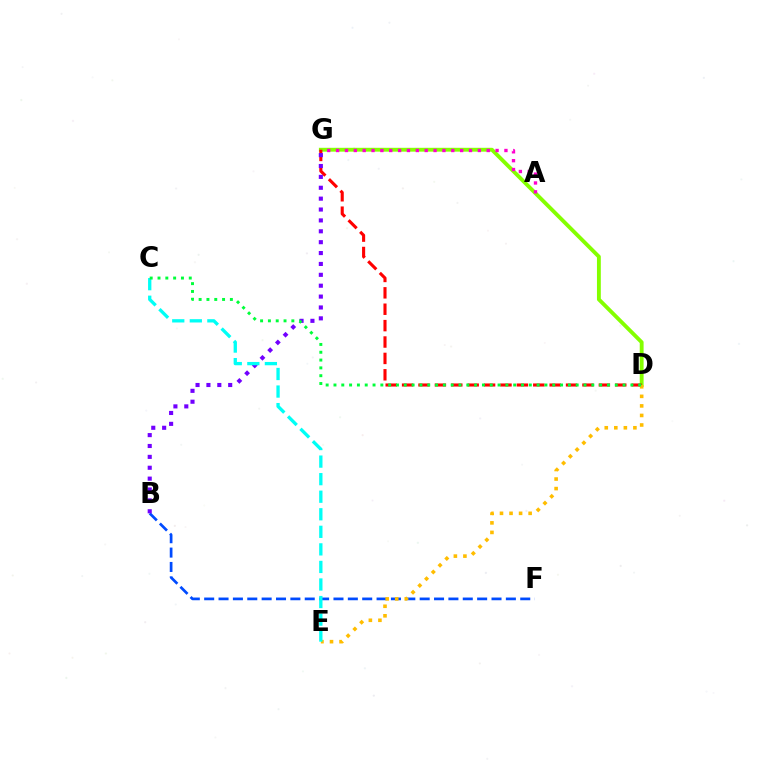{('D', 'G'): [{'color': '#84ff00', 'line_style': 'solid', 'thickness': 2.78}, {'color': '#ff0000', 'line_style': 'dashed', 'thickness': 2.23}], ('B', 'F'): [{'color': '#004bff', 'line_style': 'dashed', 'thickness': 1.95}], ('D', 'E'): [{'color': '#ffbd00', 'line_style': 'dotted', 'thickness': 2.59}], ('B', 'G'): [{'color': '#7200ff', 'line_style': 'dotted', 'thickness': 2.96}], ('C', 'E'): [{'color': '#00fff6', 'line_style': 'dashed', 'thickness': 2.38}], ('A', 'G'): [{'color': '#ff00cf', 'line_style': 'dotted', 'thickness': 2.41}], ('C', 'D'): [{'color': '#00ff39', 'line_style': 'dotted', 'thickness': 2.12}]}